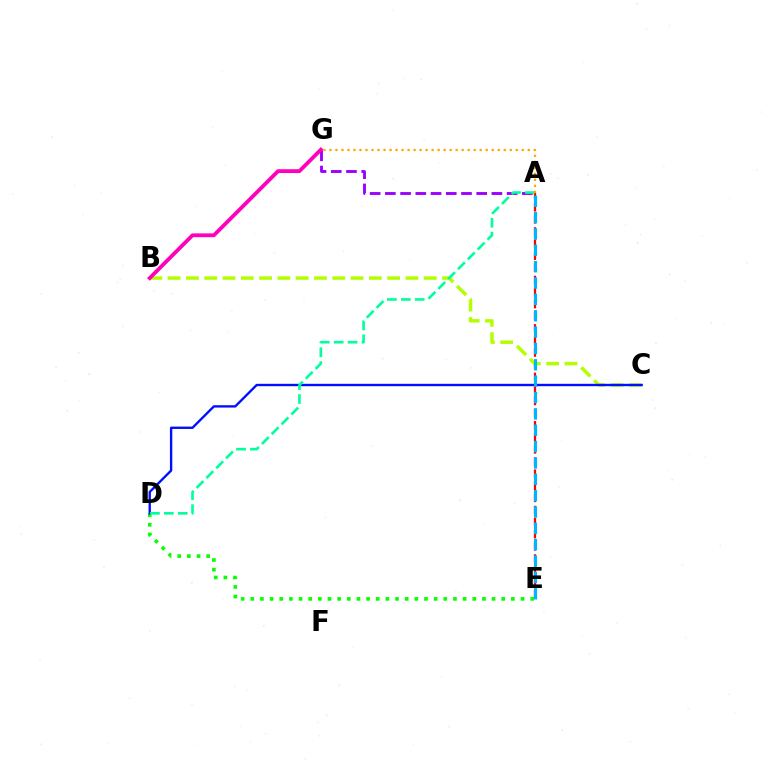{('A', 'E'): [{'color': '#ff0000', 'line_style': 'dashed', 'thickness': 1.65}, {'color': '#00b5ff', 'line_style': 'dashed', 'thickness': 2.22}], ('A', 'G'): [{'color': '#9b00ff', 'line_style': 'dashed', 'thickness': 2.07}, {'color': '#ffa500', 'line_style': 'dotted', 'thickness': 1.63}], ('B', 'C'): [{'color': '#b3ff00', 'line_style': 'dashed', 'thickness': 2.49}], ('D', 'E'): [{'color': '#08ff00', 'line_style': 'dotted', 'thickness': 2.62}], ('C', 'D'): [{'color': '#0010ff', 'line_style': 'solid', 'thickness': 1.71}], ('B', 'G'): [{'color': '#ff00bd', 'line_style': 'solid', 'thickness': 2.74}], ('A', 'D'): [{'color': '#00ff9d', 'line_style': 'dashed', 'thickness': 1.89}]}